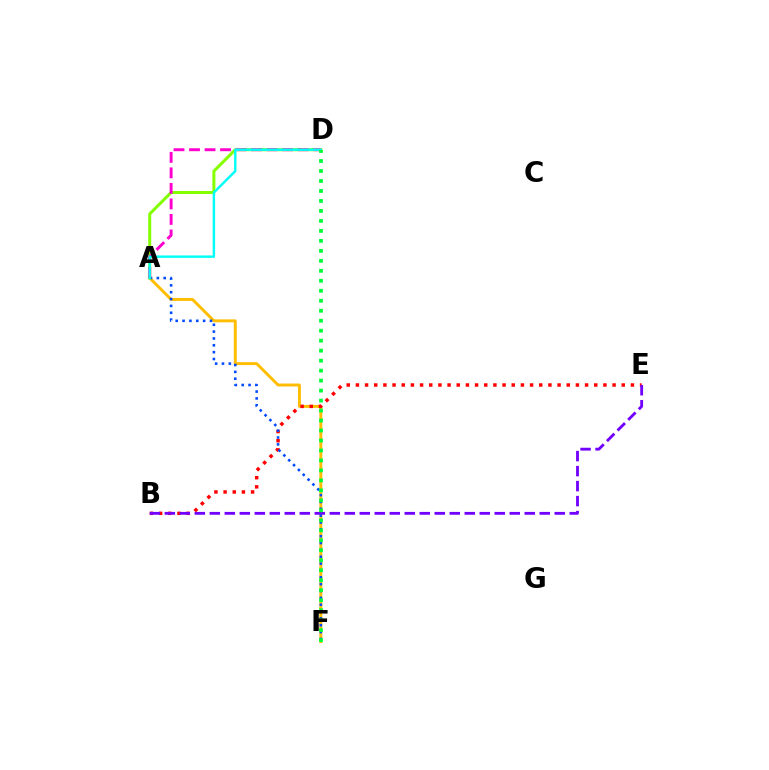{('A', 'F'): [{'color': '#ffbd00', 'line_style': 'solid', 'thickness': 2.11}, {'color': '#004bff', 'line_style': 'dotted', 'thickness': 1.86}], ('B', 'E'): [{'color': '#ff0000', 'line_style': 'dotted', 'thickness': 2.49}, {'color': '#7200ff', 'line_style': 'dashed', 'thickness': 2.04}], ('A', 'D'): [{'color': '#84ff00', 'line_style': 'solid', 'thickness': 2.15}, {'color': '#ff00cf', 'line_style': 'dashed', 'thickness': 2.11}, {'color': '#00fff6', 'line_style': 'solid', 'thickness': 1.73}], ('D', 'F'): [{'color': '#00ff39', 'line_style': 'dotted', 'thickness': 2.71}]}